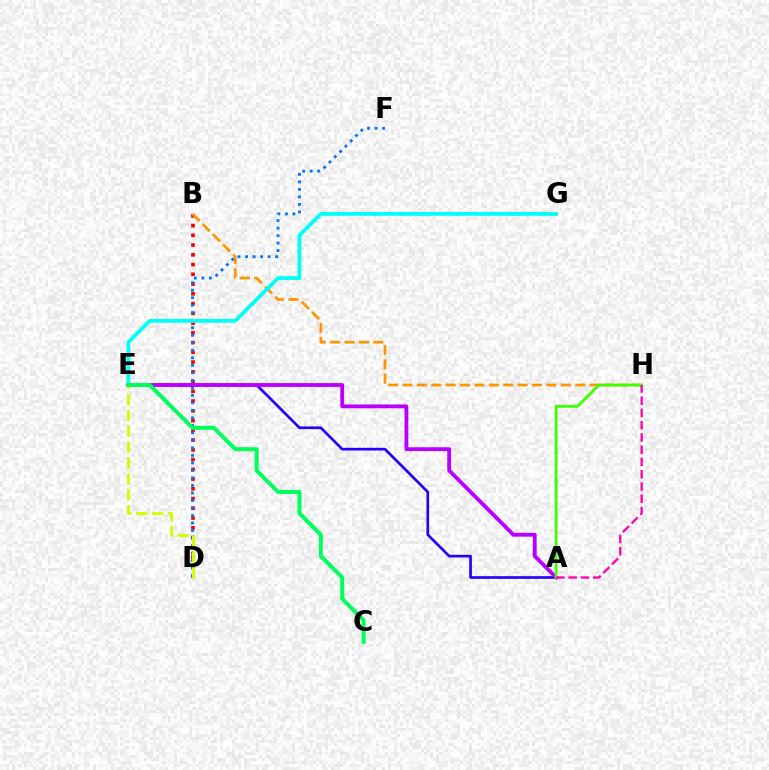{('B', 'D'): [{'color': '#ff0000', 'line_style': 'dotted', 'thickness': 2.65}], ('B', 'H'): [{'color': '#ff9400', 'line_style': 'dashed', 'thickness': 1.95}], ('D', 'F'): [{'color': '#0074ff', 'line_style': 'dotted', 'thickness': 2.04}], ('E', 'G'): [{'color': '#00fff6', 'line_style': 'solid', 'thickness': 2.73}], ('A', 'E'): [{'color': '#2500ff', 'line_style': 'solid', 'thickness': 1.92}, {'color': '#b900ff', 'line_style': 'solid', 'thickness': 2.76}], ('D', 'E'): [{'color': '#d1ff00', 'line_style': 'dashed', 'thickness': 2.16}], ('C', 'E'): [{'color': '#00ff5c', 'line_style': 'solid', 'thickness': 2.88}], ('A', 'H'): [{'color': '#3dff00', 'line_style': 'solid', 'thickness': 1.99}, {'color': '#ff00ac', 'line_style': 'dashed', 'thickness': 1.67}]}